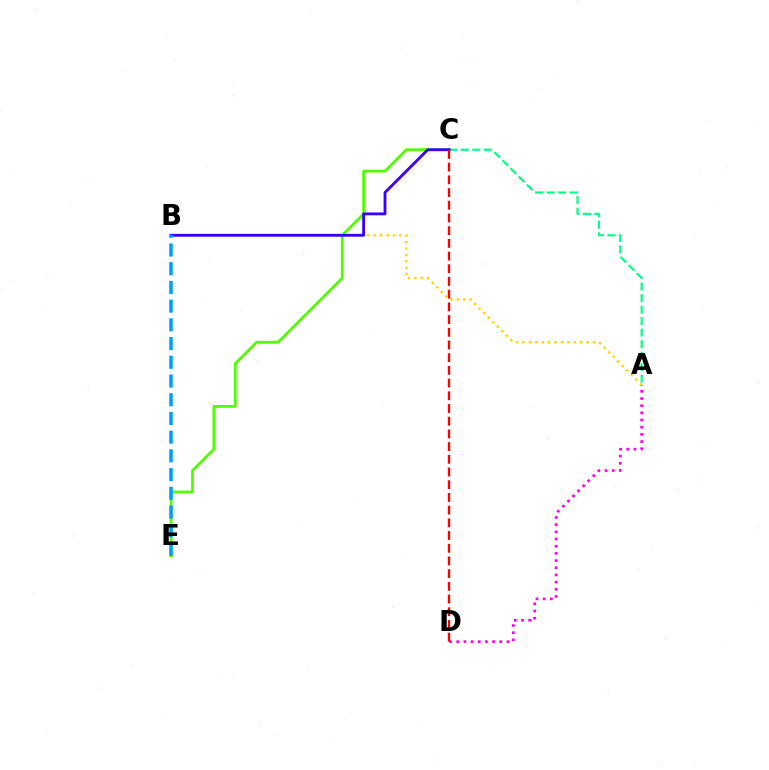{('A', 'C'): [{'color': '#00ff86', 'line_style': 'dashed', 'thickness': 1.56}], ('A', 'B'): [{'color': '#ffd500', 'line_style': 'dotted', 'thickness': 1.74}], ('C', 'E'): [{'color': '#4fff00', 'line_style': 'solid', 'thickness': 1.99}], ('A', 'D'): [{'color': '#ff00ed', 'line_style': 'dotted', 'thickness': 1.95}], ('B', 'C'): [{'color': '#3700ff', 'line_style': 'solid', 'thickness': 2.04}], ('B', 'E'): [{'color': '#009eff', 'line_style': 'dashed', 'thickness': 2.54}], ('C', 'D'): [{'color': '#ff0000', 'line_style': 'dashed', 'thickness': 1.73}]}